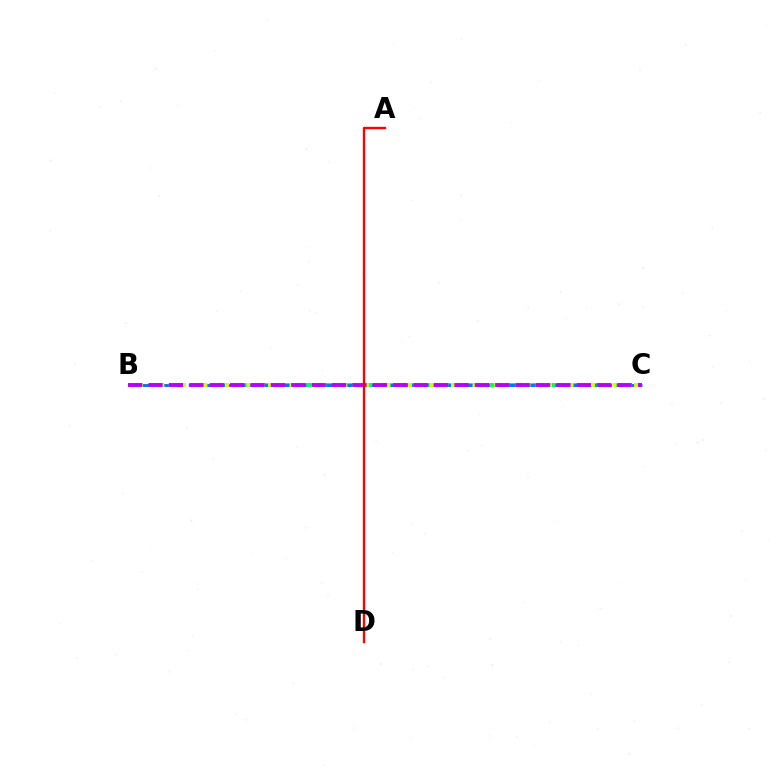{('B', 'C'): [{'color': '#00ff5c', 'line_style': 'dashed', 'thickness': 2.87}, {'color': '#0074ff', 'line_style': 'dashed', 'thickness': 2.08}, {'color': '#d1ff00', 'line_style': 'dotted', 'thickness': 2.93}, {'color': '#b900ff', 'line_style': 'dashed', 'thickness': 2.77}], ('A', 'D'): [{'color': '#ff0000', 'line_style': 'solid', 'thickness': 1.71}]}